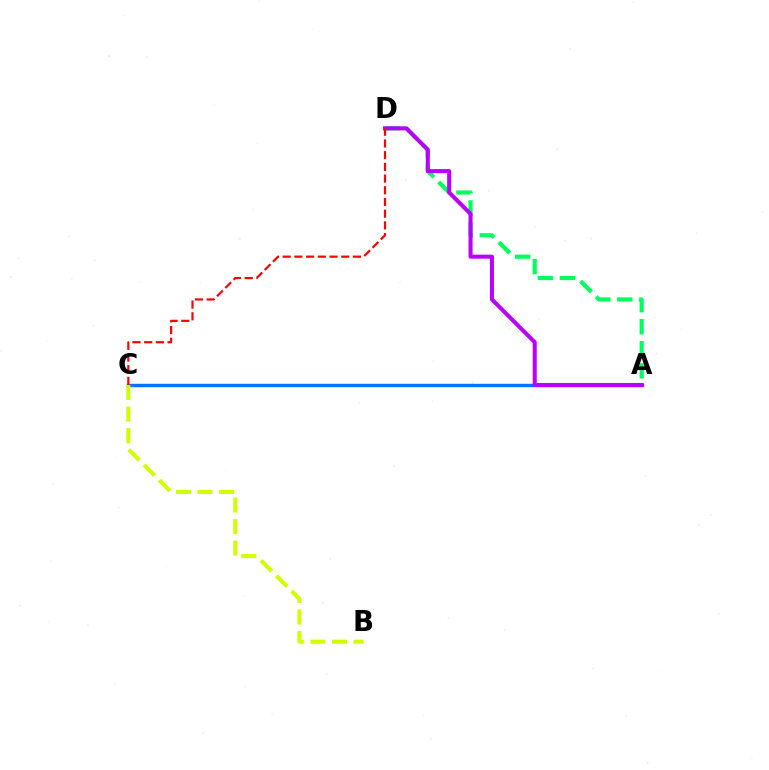{('A', 'D'): [{'color': '#00ff5c', 'line_style': 'dashed', 'thickness': 3.0}, {'color': '#b900ff', 'line_style': 'solid', 'thickness': 2.91}], ('A', 'C'): [{'color': '#0074ff', 'line_style': 'solid', 'thickness': 2.47}], ('B', 'C'): [{'color': '#d1ff00', 'line_style': 'dashed', 'thickness': 2.93}], ('C', 'D'): [{'color': '#ff0000', 'line_style': 'dashed', 'thickness': 1.59}]}